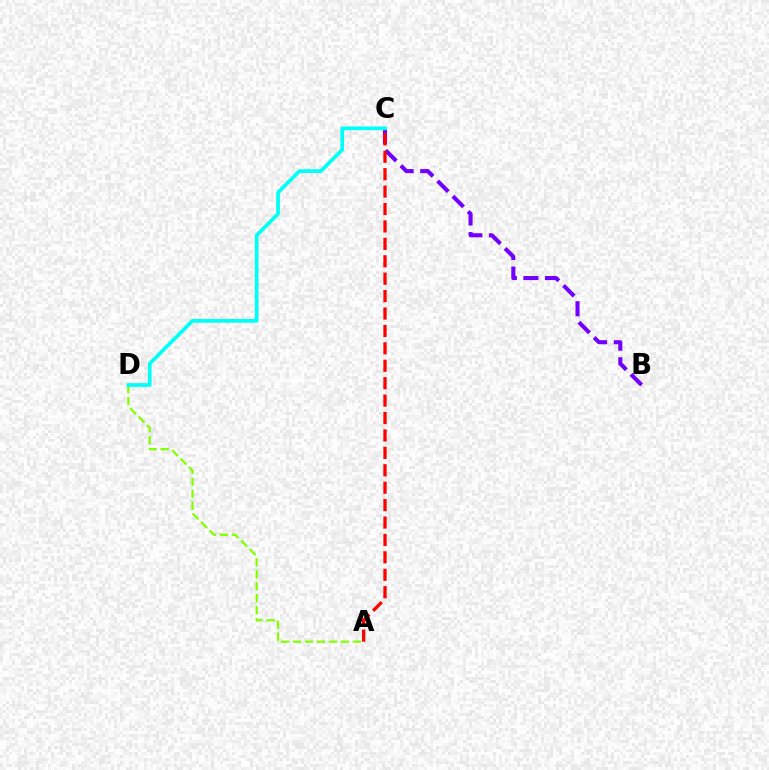{('A', 'D'): [{'color': '#84ff00', 'line_style': 'dashed', 'thickness': 1.63}], ('B', 'C'): [{'color': '#7200ff', 'line_style': 'dashed', 'thickness': 2.93}], ('C', 'D'): [{'color': '#00fff6', 'line_style': 'solid', 'thickness': 2.68}], ('A', 'C'): [{'color': '#ff0000', 'line_style': 'dashed', 'thickness': 2.37}]}